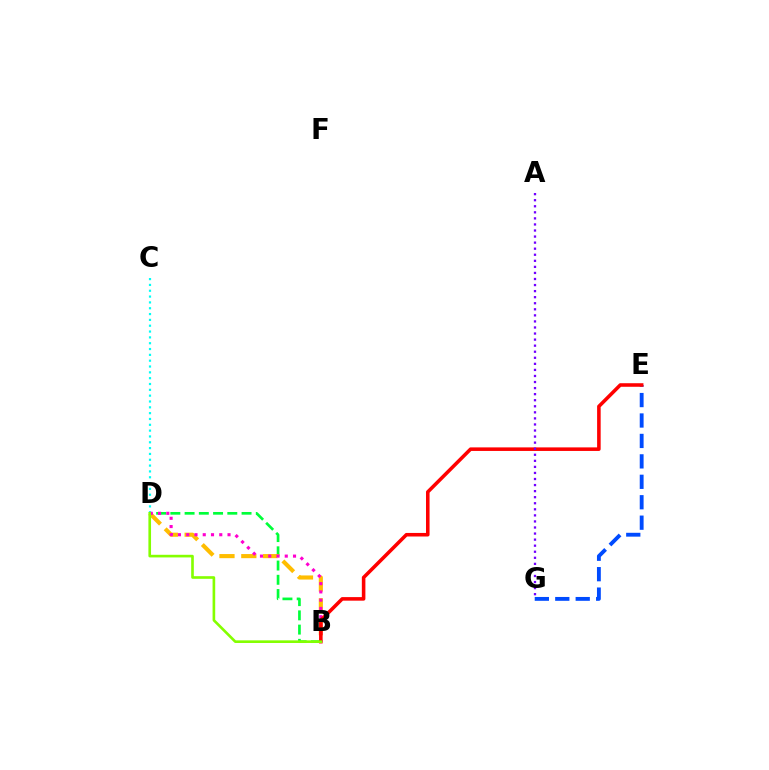{('C', 'D'): [{'color': '#00fff6', 'line_style': 'dotted', 'thickness': 1.58}], ('B', 'D'): [{'color': '#00ff39', 'line_style': 'dashed', 'thickness': 1.93}, {'color': '#ffbd00', 'line_style': 'dashed', 'thickness': 2.97}, {'color': '#ff00cf', 'line_style': 'dotted', 'thickness': 2.24}, {'color': '#84ff00', 'line_style': 'solid', 'thickness': 1.9}], ('E', 'G'): [{'color': '#004bff', 'line_style': 'dashed', 'thickness': 2.78}], ('B', 'E'): [{'color': '#ff0000', 'line_style': 'solid', 'thickness': 2.56}], ('A', 'G'): [{'color': '#7200ff', 'line_style': 'dotted', 'thickness': 1.65}]}